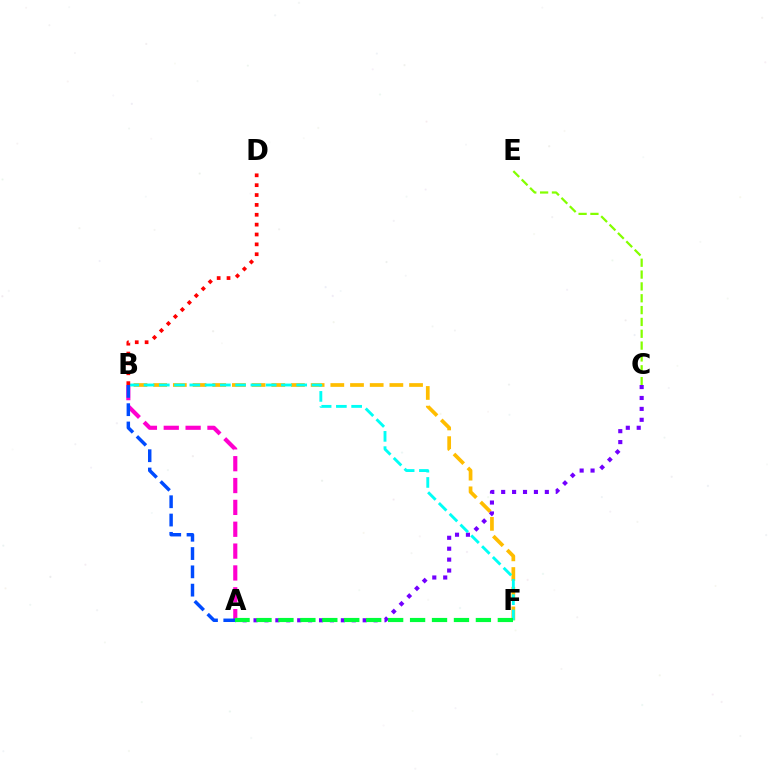{('C', 'E'): [{'color': '#84ff00', 'line_style': 'dashed', 'thickness': 1.61}], ('B', 'F'): [{'color': '#ffbd00', 'line_style': 'dashed', 'thickness': 2.67}, {'color': '#00fff6', 'line_style': 'dashed', 'thickness': 2.07}], ('A', 'C'): [{'color': '#7200ff', 'line_style': 'dotted', 'thickness': 2.97}], ('A', 'B'): [{'color': '#ff00cf', 'line_style': 'dashed', 'thickness': 2.97}, {'color': '#004bff', 'line_style': 'dashed', 'thickness': 2.49}], ('B', 'D'): [{'color': '#ff0000', 'line_style': 'dotted', 'thickness': 2.68}], ('A', 'F'): [{'color': '#00ff39', 'line_style': 'dashed', 'thickness': 2.98}]}